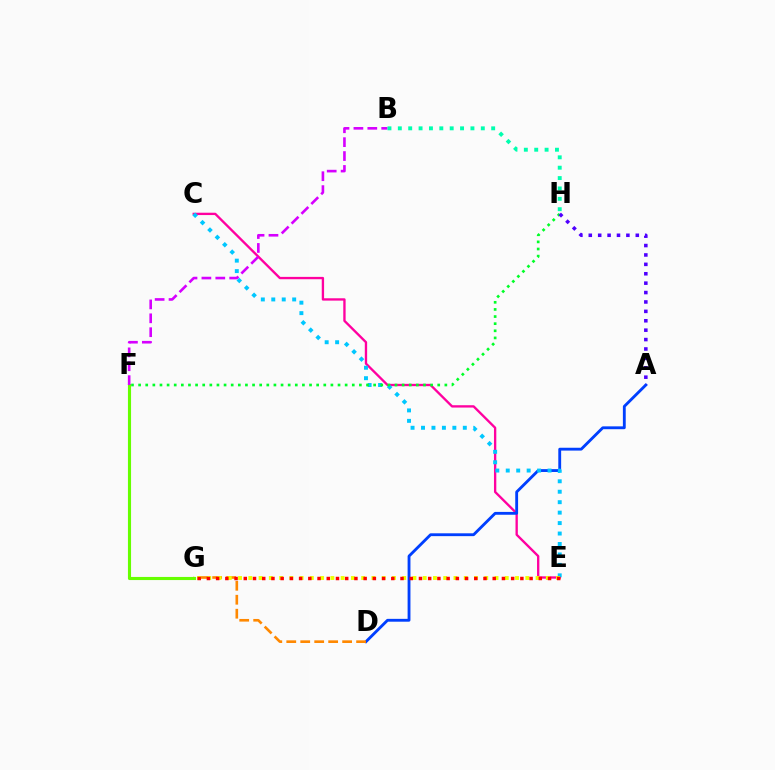{('C', 'E'): [{'color': '#ff00a0', 'line_style': 'solid', 'thickness': 1.68}, {'color': '#00c7ff', 'line_style': 'dotted', 'thickness': 2.84}], ('A', 'D'): [{'color': '#003fff', 'line_style': 'solid', 'thickness': 2.05}], ('D', 'G'): [{'color': '#ff8800', 'line_style': 'dashed', 'thickness': 1.9}], ('E', 'G'): [{'color': '#eeff00', 'line_style': 'dotted', 'thickness': 2.79}, {'color': '#ff0000', 'line_style': 'dotted', 'thickness': 2.5}], ('F', 'H'): [{'color': '#00ff27', 'line_style': 'dotted', 'thickness': 1.94}], ('A', 'H'): [{'color': '#4f00ff', 'line_style': 'dotted', 'thickness': 2.55}], ('F', 'G'): [{'color': '#66ff00', 'line_style': 'solid', 'thickness': 2.25}], ('B', 'F'): [{'color': '#d600ff', 'line_style': 'dashed', 'thickness': 1.89}], ('B', 'H'): [{'color': '#00ffaf', 'line_style': 'dotted', 'thickness': 2.82}]}